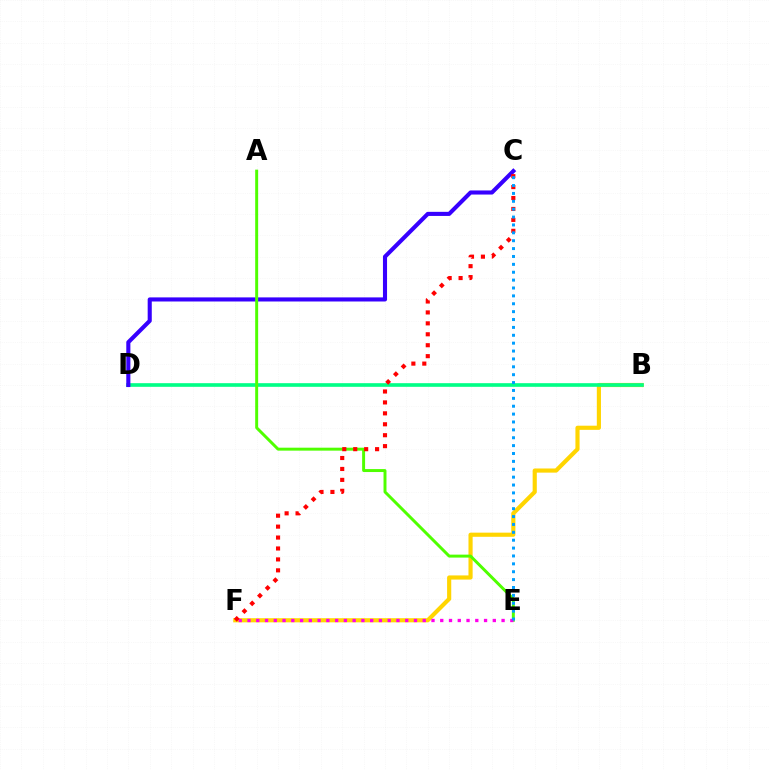{('B', 'F'): [{'color': '#ffd500', 'line_style': 'solid', 'thickness': 2.99}], ('B', 'D'): [{'color': '#00ff86', 'line_style': 'solid', 'thickness': 2.62}], ('C', 'D'): [{'color': '#3700ff', 'line_style': 'solid', 'thickness': 2.95}], ('A', 'E'): [{'color': '#4fff00', 'line_style': 'solid', 'thickness': 2.13}], ('E', 'F'): [{'color': '#ff00ed', 'line_style': 'dotted', 'thickness': 2.38}], ('C', 'F'): [{'color': '#ff0000', 'line_style': 'dotted', 'thickness': 2.97}], ('C', 'E'): [{'color': '#009eff', 'line_style': 'dotted', 'thickness': 2.14}]}